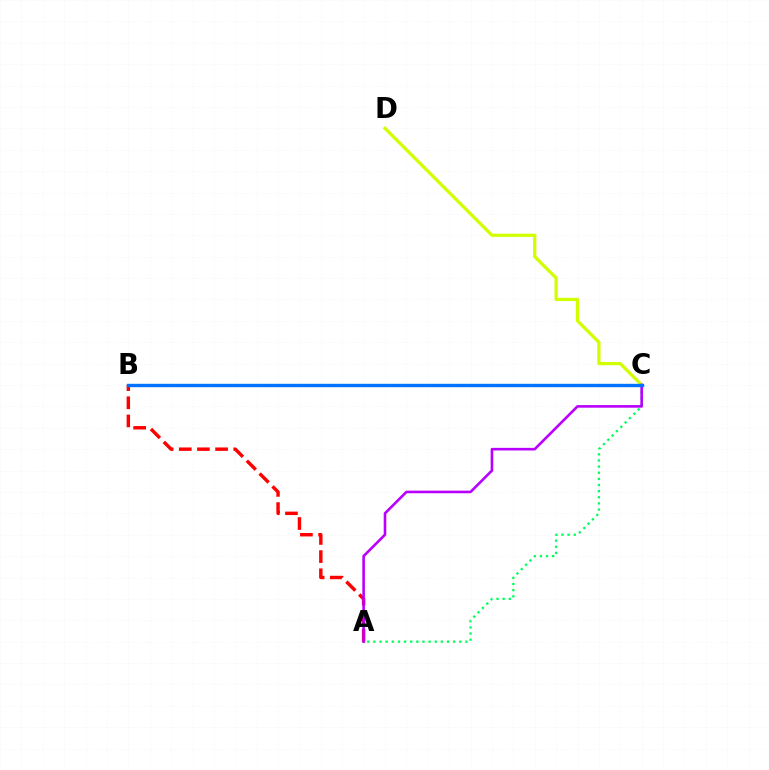{('A', 'B'): [{'color': '#ff0000', 'line_style': 'dashed', 'thickness': 2.47}], ('C', 'D'): [{'color': '#d1ff00', 'line_style': 'solid', 'thickness': 2.35}], ('A', 'C'): [{'color': '#00ff5c', 'line_style': 'dotted', 'thickness': 1.67}, {'color': '#b900ff', 'line_style': 'solid', 'thickness': 1.88}], ('B', 'C'): [{'color': '#0074ff', 'line_style': 'solid', 'thickness': 2.43}]}